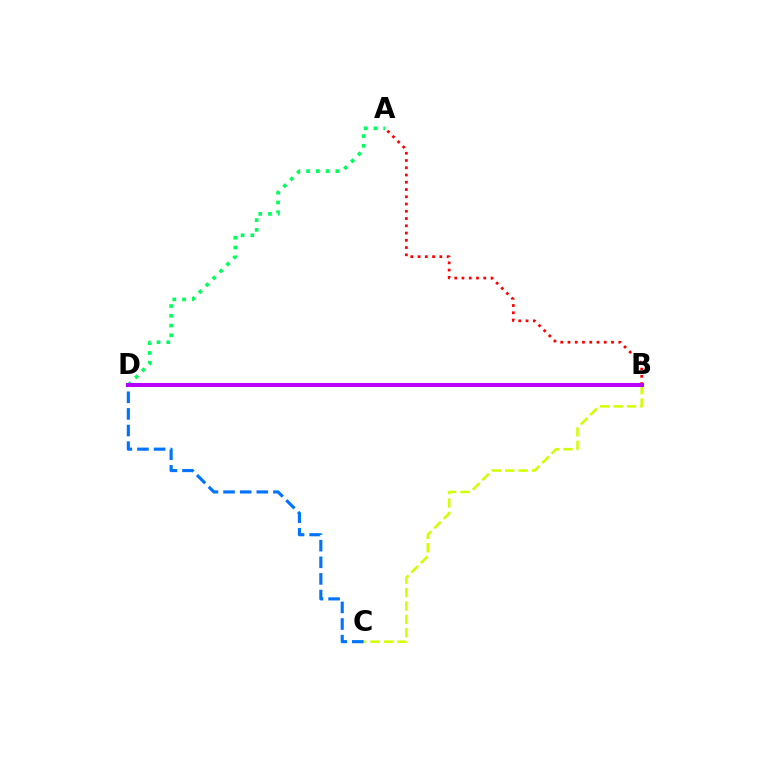{('B', 'C'): [{'color': '#d1ff00', 'line_style': 'dashed', 'thickness': 1.82}], ('C', 'D'): [{'color': '#0074ff', 'line_style': 'dashed', 'thickness': 2.26}], ('A', 'D'): [{'color': '#00ff5c', 'line_style': 'dotted', 'thickness': 2.65}], ('A', 'B'): [{'color': '#ff0000', 'line_style': 'dotted', 'thickness': 1.97}], ('B', 'D'): [{'color': '#b900ff', 'line_style': 'solid', 'thickness': 2.92}]}